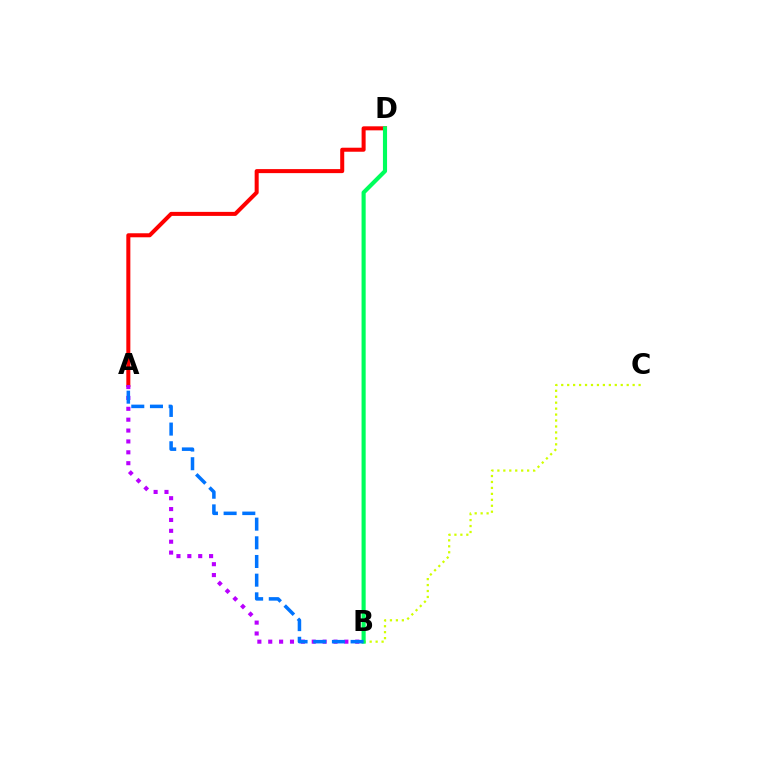{('A', 'D'): [{'color': '#ff0000', 'line_style': 'solid', 'thickness': 2.9}], ('A', 'B'): [{'color': '#b900ff', 'line_style': 'dotted', 'thickness': 2.96}, {'color': '#0074ff', 'line_style': 'dashed', 'thickness': 2.54}], ('B', 'C'): [{'color': '#d1ff00', 'line_style': 'dotted', 'thickness': 1.62}], ('B', 'D'): [{'color': '#00ff5c', 'line_style': 'solid', 'thickness': 2.97}]}